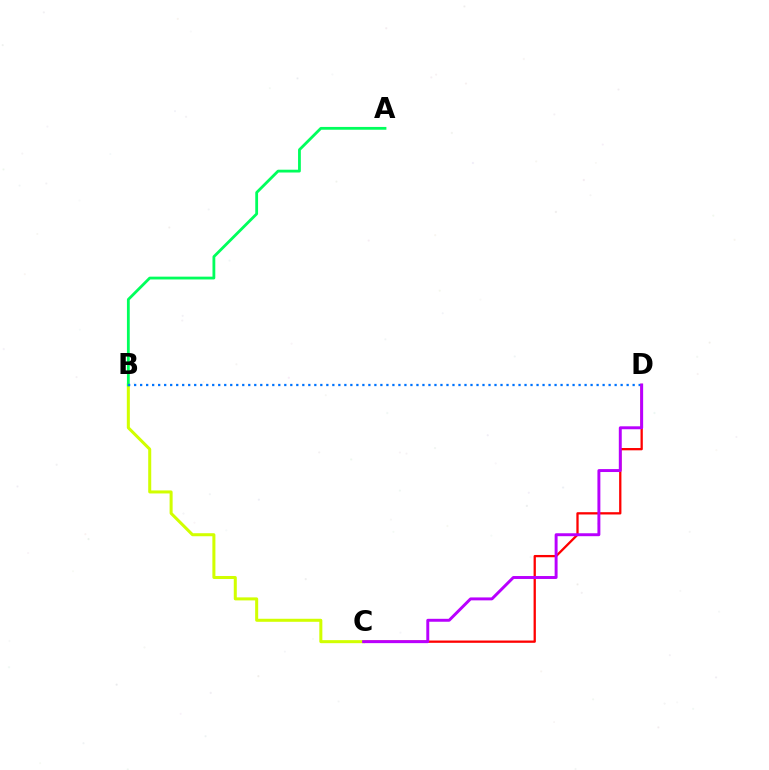{('C', 'D'): [{'color': '#ff0000', 'line_style': 'solid', 'thickness': 1.65}, {'color': '#b900ff', 'line_style': 'solid', 'thickness': 2.11}], ('B', 'C'): [{'color': '#d1ff00', 'line_style': 'solid', 'thickness': 2.18}], ('A', 'B'): [{'color': '#00ff5c', 'line_style': 'solid', 'thickness': 2.01}], ('B', 'D'): [{'color': '#0074ff', 'line_style': 'dotted', 'thickness': 1.63}]}